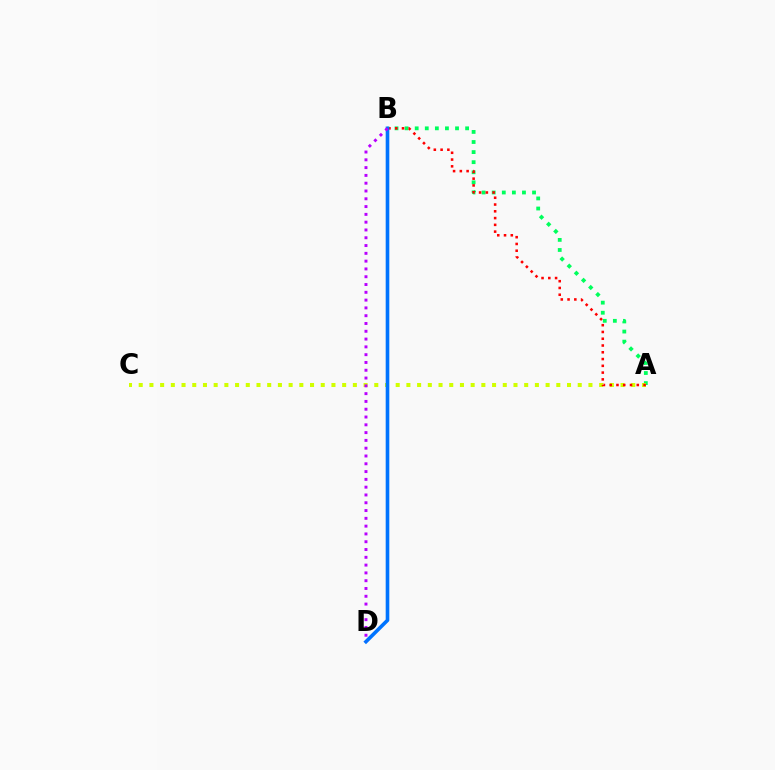{('A', 'B'): [{'color': '#00ff5c', 'line_style': 'dotted', 'thickness': 2.74}, {'color': '#ff0000', 'line_style': 'dotted', 'thickness': 1.84}], ('A', 'C'): [{'color': '#d1ff00', 'line_style': 'dotted', 'thickness': 2.91}], ('B', 'D'): [{'color': '#0074ff', 'line_style': 'solid', 'thickness': 2.6}, {'color': '#b900ff', 'line_style': 'dotted', 'thickness': 2.12}]}